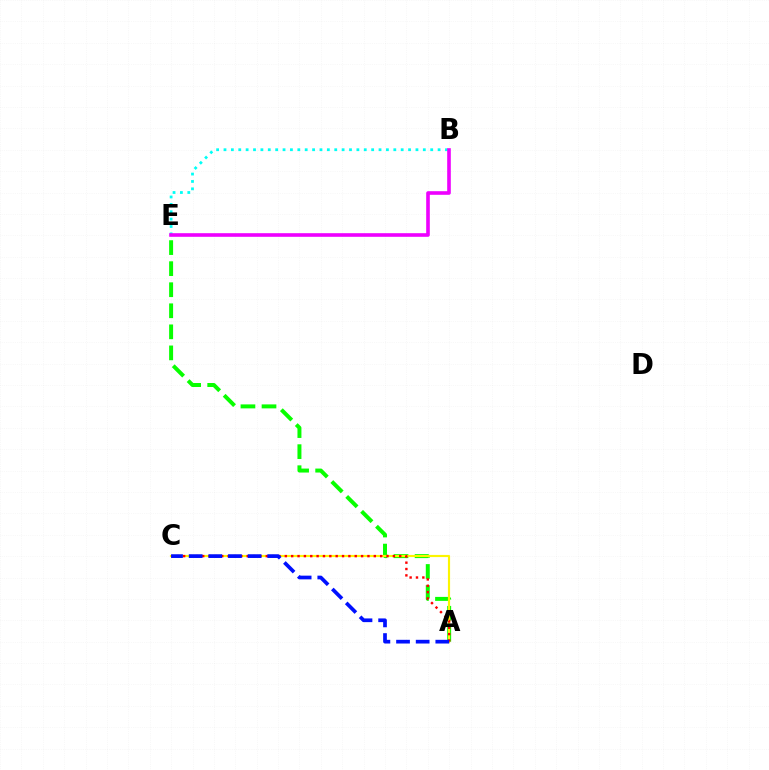{('A', 'E'): [{'color': '#08ff00', 'line_style': 'dashed', 'thickness': 2.86}], ('B', 'E'): [{'color': '#00fff6', 'line_style': 'dotted', 'thickness': 2.01}, {'color': '#ee00ff', 'line_style': 'solid', 'thickness': 2.6}], ('A', 'C'): [{'color': '#fcf500', 'line_style': 'solid', 'thickness': 1.56}, {'color': '#ff0000', 'line_style': 'dotted', 'thickness': 1.73}, {'color': '#0010ff', 'line_style': 'dashed', 'thickness': 2.67}]}